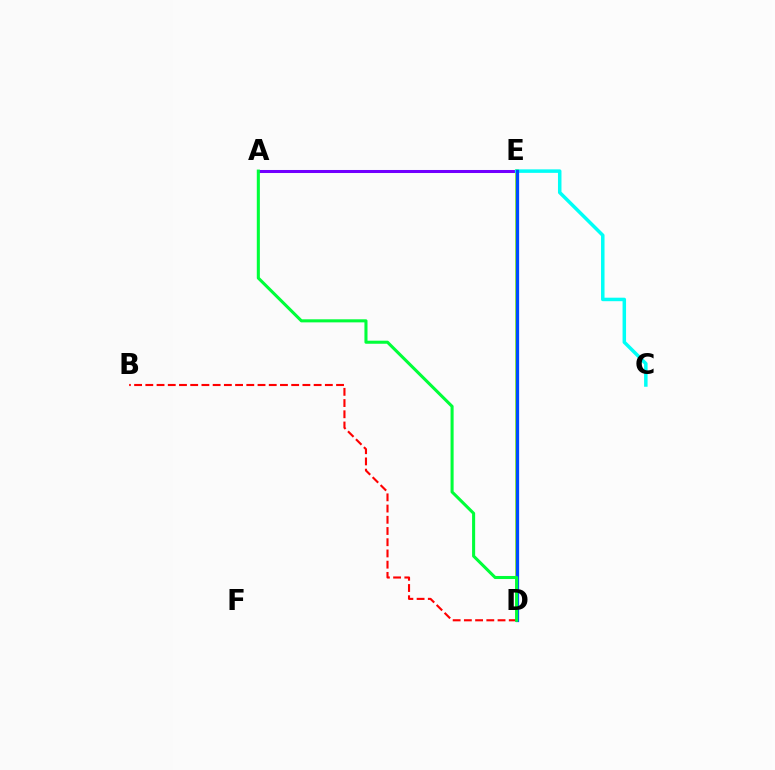{('D', 'E'): [{'color': '#ffbd00', 'line_style': 'solid', 'thickness': 1.96}, {'color': '#ff00cf', 'line_style': 'solid', 'thickness': 1.72}, {'color': '#84ff00', 'line_style': 'solid', 'thickness': 2.55}, {'color': '#004bff', 'line_style': 'solid', 'thickness': 2.34}], ('A', 'E'): [{'color': '#7200ff', 'line_style': 'solid', 'thickness': 2.18}], ('B', 'D'): [{'color': '#ff0000', 'line_style': 'dashed', 'thickness': 1.52}], ('C', 'E'): [{'color': '#00fff6', 'line_style': 'solid', 'thickness': 2.52}], ('A', 'D'): [{'color': '#00ff39', 'line_style': 'solid', 'thickness': 2.21}]}